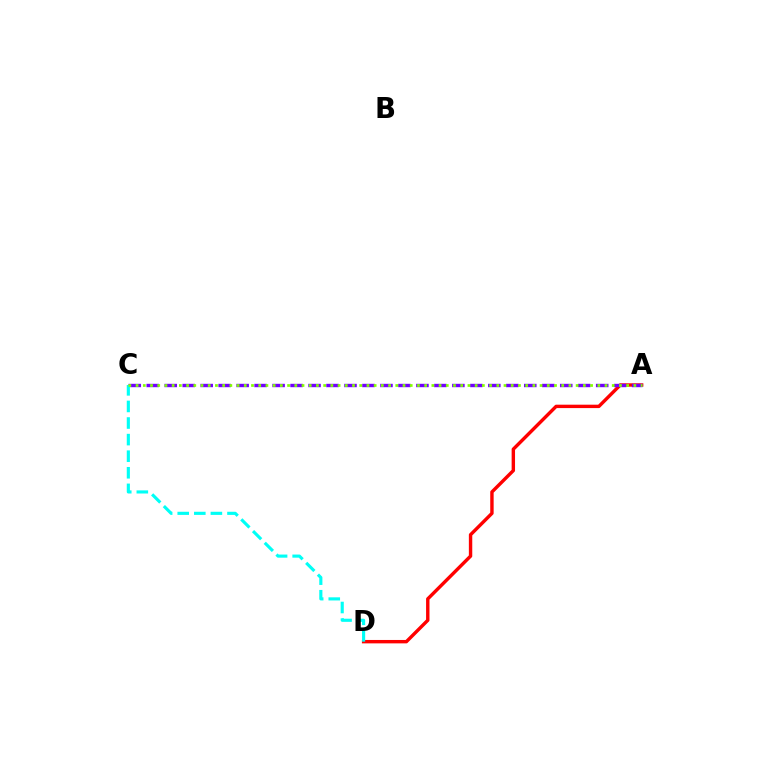{('A', 'D'): [{'color': '#ff0000', 'line_style': 'solid', 'thickness': 2.45}], ('A', 'C'): [{'color': '#7200ff', 'line_style': 'dashed', 'thickness': 2.44}, {'color': '#84ff00', 'line_style': 'dotted', 'thickness': 1.96}], ('C', 'D'): [{'color': '#00fff6', 'line_style': 'dashed', 'thickness': 2.25}]}